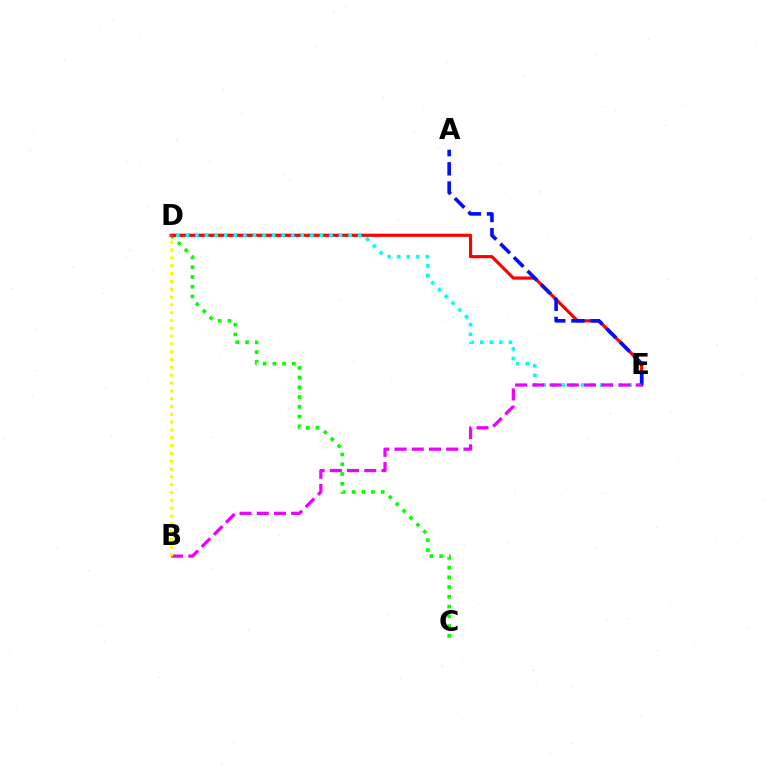{('C', 'D'): [{'color': '#08ff00', 'line_style': 'dotted', 'thickness': 2.65}], ('D', 'E'): [{'color': '#ff0000', 'line_style': 'solid', 'thickness': 2.28}, {'color': '#00fff6', 'line_style': 'dotted', 'thickness': 2.6}], ('A', 'E'): [{'color': '#0010ff', 'line_style': 'dashed', 'thickness': 2.61}], ('B', 'E'): [{'color': '#ee00ff', 'line_style': 'dashed', 'thickness': 2.34}], ('B', 'D'): [{'color': '#fcf500', 'line_style': 'dotted', 'thickness': 2.12}]}